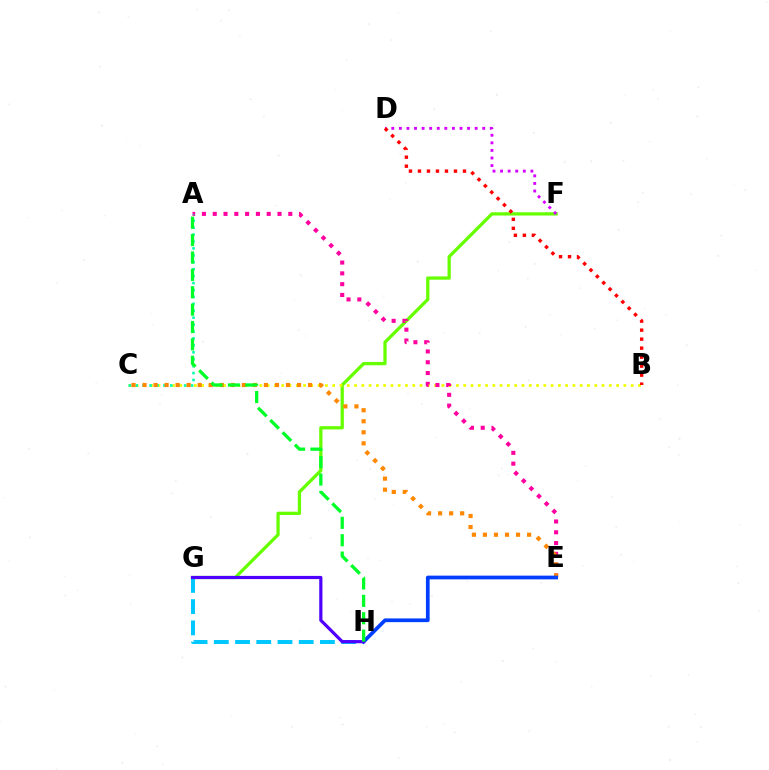{('F', 'G'): [{'color': '#66ff00', 'line_style': 'solid', 'thickness': 2.35}], ('D', 'F'): [{'color': '#d600ff', 'line_style': 'dotted', 'thickness': 2.06}], ('B', 'C'): [{'color': '#eeff00', 'line_style': 'dotted', 'thickness': 1.98}], ('A', 'E'): [{'color': '#ff00a0', 'line_style': 'dotted', 'thickness': 2.93}], ('A', 'C'): [{'color': '#00ffaf', 'line_style': 'dotted', 'thickness': 1.88}], ('C', 'E'): [{'color': '#ff8800', 'line_style': 'dotted', 'thickness': 3.0}], ('G', 'H'): [{'color': '#00c7ff', 'line_style': 'dashed', 'thickness': 2.88}, {'color': '#4f00ff', 'line_style': 'solid', 'thickness': 2.29}], ('E', 'H'): [{'color': '#003fff', 'line_style': 'solid', 'thickness': 2.68}], ('A', 'H'): [{'color': '#00ff27', 'line_style': 'dashed', 'thickness': 2.36}], ('B', 'D'): [{'color': '#ff0000', 'line_style': 'dotted', 'thickness': 2.45}]}